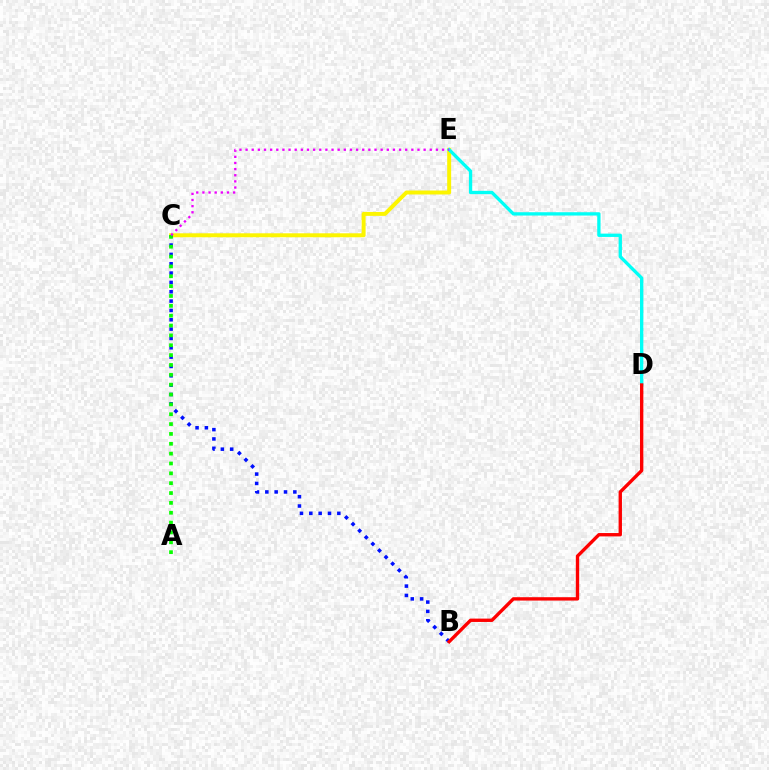{('C', 'E'): [{'color': '#fcf500', 'line_style': 'solid', 'thickness': 2.85}, {'color': '#ee00ff', 'line_style': 'dotted', 'thickness': 1.67}], ('B', 'C'): [{'color': '#0010ff', 'line_style': 'dotted', 'thickness': 2.54}], ('A', 'C'): [{'color': '#08ff00', 'line_style': 'dotted', 'thickness': 2.68}], ('D', 'E'): [{'color': '#00fff6', 'line_style': 'solid', 'thickness': 2.39}], ('B', 'D'): [{'color': '#ff0000', 'line_style': 'solid', 'thickness': 2.42}]}